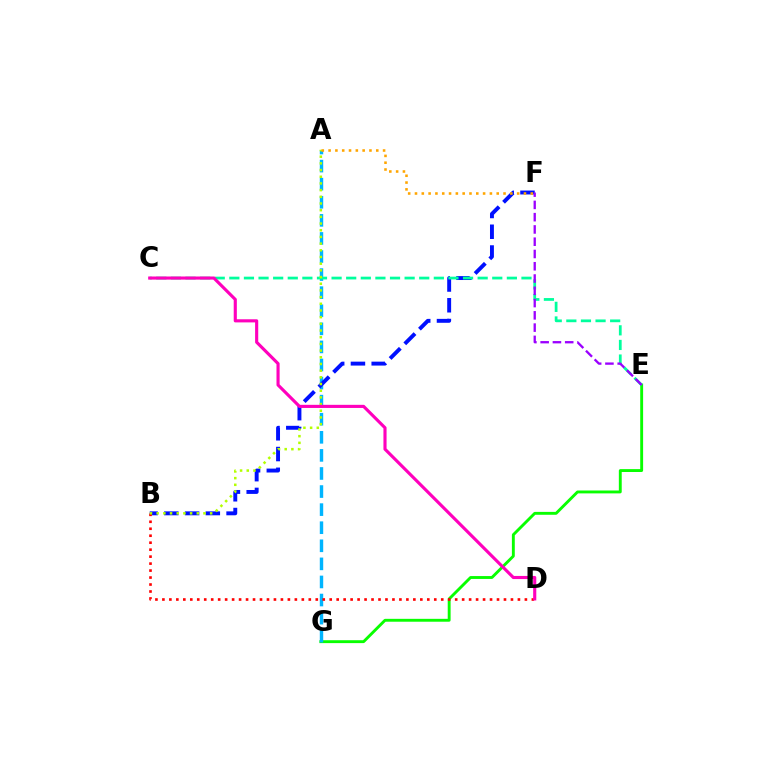{('E', 'G'): [{'color': '#08ff00', 'line_style': 'solid', 'thickness': 2.08}], ('A', 'G'): [{'color': '#00b5ff', 'line_style': 'dashed', 'thickness': 2.46}], ('B', 'F'): [{'color': '#0010ff', 'line_style': 'dashed', 'thickness': 2.82}], ('C', 'E'): [{'color': '#00ff9d', 'line_style': 'dashed', 'thickness': 1.98}], ('B', 'D'): [{'color': '#ff0000', 'line_style': 'dotted', 'thickness': 1.89}], ('A', 'B'): [{'color': '#b3ff00', 'line_style': 'dotted', 'thickness': 1.82}], ('A', 'F'): [{'color': '#ffa500', 'line_style': 'dotted', 'thickness': 1.85}], ('E', 'F'): [{'color': '#9b00ff', 'line_style': 'dashed', 'thickness': 1.67}], ('C', 'D'): [{'color': '#ff00bd', 'line_style': 'solid', 'thickness': 2.25}]}